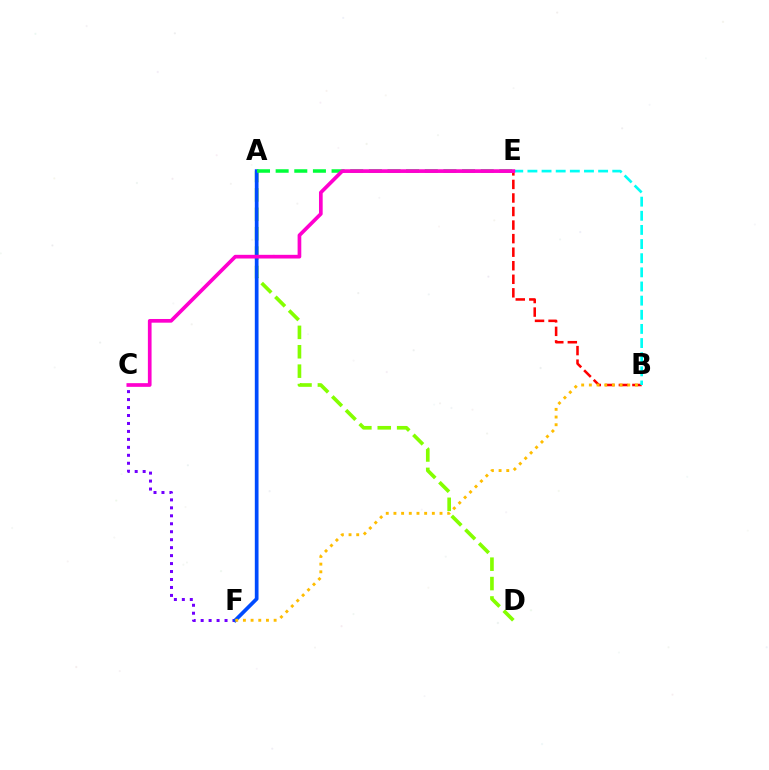{('A', 'D'): [{'color': '#84ff00', 'line_style': 'dashed', 'thickness': 2.64}], ('C', 'F'): [{'color': '#7200ff', 'line_style': 'dotted', 'thickness': 2.16}], ('A', 'F'): [{'color': '#004bff', 'line_style': 'solid', 'thickness': 2.67}], ('B', 'E'): [{'color': '#ff0000', 'line_style': 'dashed', 'thickness': 1.84}, {'color': '#00fff6', 'line_style': 'dashed', 'thickness': 1.92}], ('B', 'F'): [{'color': '#ffbd00', 'line_style': 'dotted', 'thickness': 2.09}], ('A', 'E'): [{'color': '#00ff39', 'line_style': 'dashed', 'thickness': 2.53}], ('C', 'E'): [{'color': '#ff00cf', 'line_style': 'solid', 'thickness': 2.66}]}